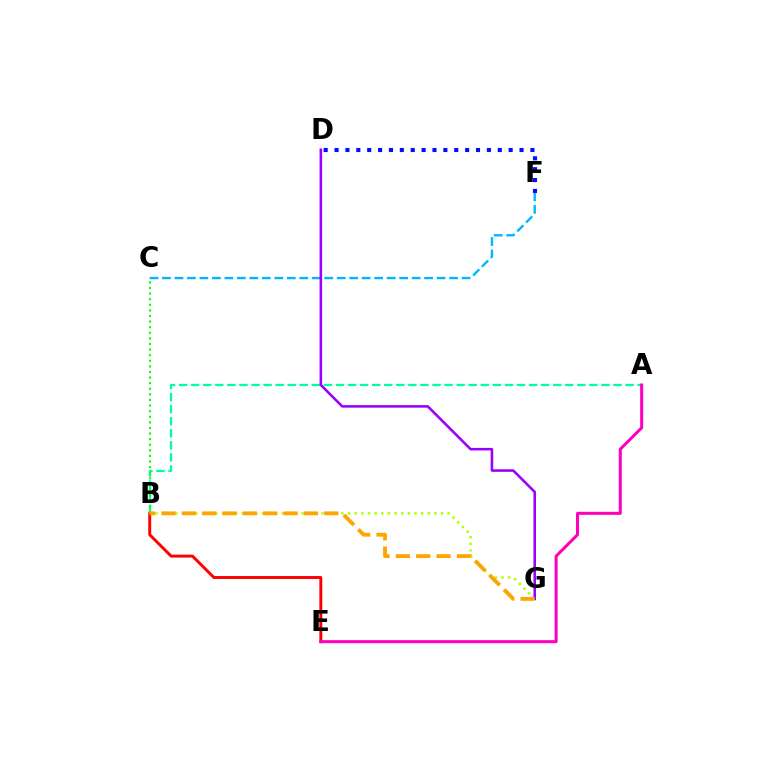{('C', 'F'): [{'color': '#00b5ff', 'line_style': 'dashed', 'thickness': 1.7}], ('B', 'E'): [{'color': '#ff0000', 'line_style': 'solid', 'thickness': 2.12}], ('D', 'F'): [{'color': '#0010ff', 'line_style': 'dotted', 'thickness': 2.96}], ('A', 'B'): [{'color': '#00ff9d', 'line_style': 'dashed', 'thickness': 1.64}], ('A', 'E'): [{'color': '#ff00bd', 'line_style': 'solid', 'thickness': 2.18}], ('B', 'G'): [{'color': '#b3ff00', 'line_style': 'dotted', 'thickness': 1.8}, {'color': '#ffa500', 'line_style': 'dashed', 'thickness': 2.77}], ('B', 'C'): [{'color': '#08ff00', 'line_style': 'dotted', 'thickness': 1.52}], ('D', 'G'): [{'color': '#9b00ff', 'line_style': 'solid', 'thickness': 1.85}]}